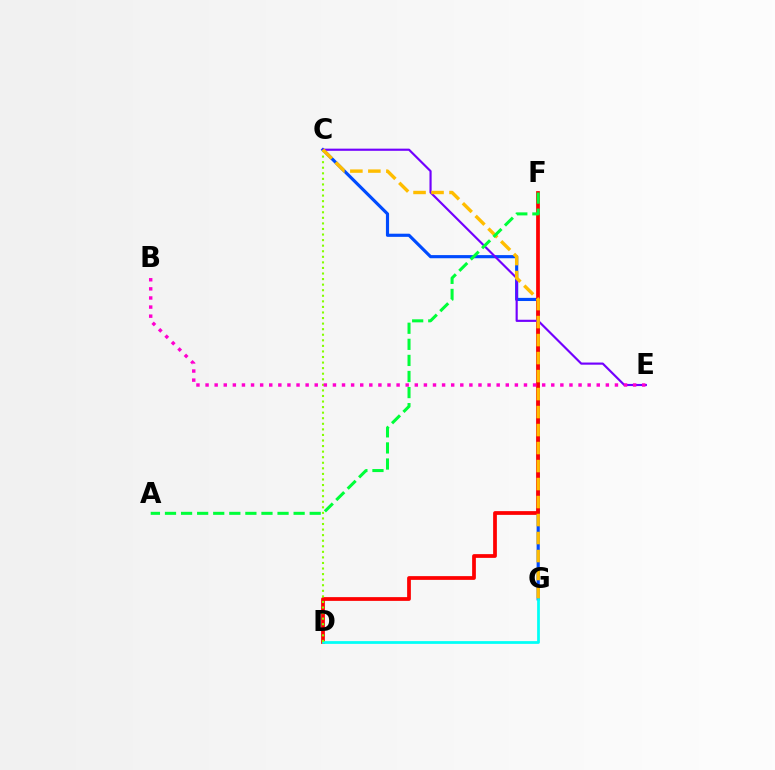{('C', 'G'): [{'color': '#004bff', 'line_style': 'solid', 'thickness': 2.27}, {'color': '#ffbd00', 'line_style': 'dashed', 'thickness': 2.44}], ('D', 'F'): [{'color': '#ff0000', 'line_style': 'solid', 'thickness': 2.69}], ('D', 'G'): [{'color': '#00fff6', 'line_style': 'solid', 'thickness': 1.98}], ('C', 'E'): [{'color': '#7200ff', 'line_style': 'solid', 'thickness': 1.55}], ('C', 'D'): [{'color': '#84ff00', 'line_style': 'dotted', 'thickness': 1.51}], ('B', 'E'): [{'color': '#ff00cf', 'line_style': 'dotted', 'thickness': 2.47}], ('A', 'F'): [{'color': '#00ff39', 'line_style': 'dashed', 'thickness': 2.18}]}